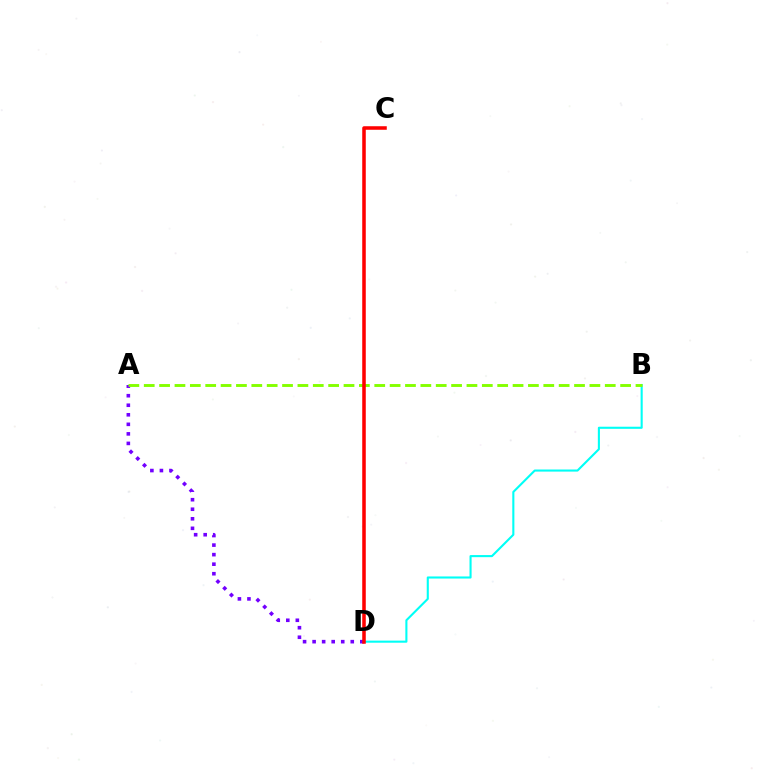{('B', 'D'): [{'color': '#00fff6', 'line_style': 'solid', 'thickness': 1.51}], ('A', 'D'): [{'color': '#7200ff', 'line_style': 'dotted', 'thickness': 2.59}], ('A', 'B'): [{'color': '#84ff00', 'line_style': 'dashed', 'thickness': 2.09}], ('C', 'D'): [{'color': '#ff0000', 'line_style': 'solid', 'thickness': 2.55}]}